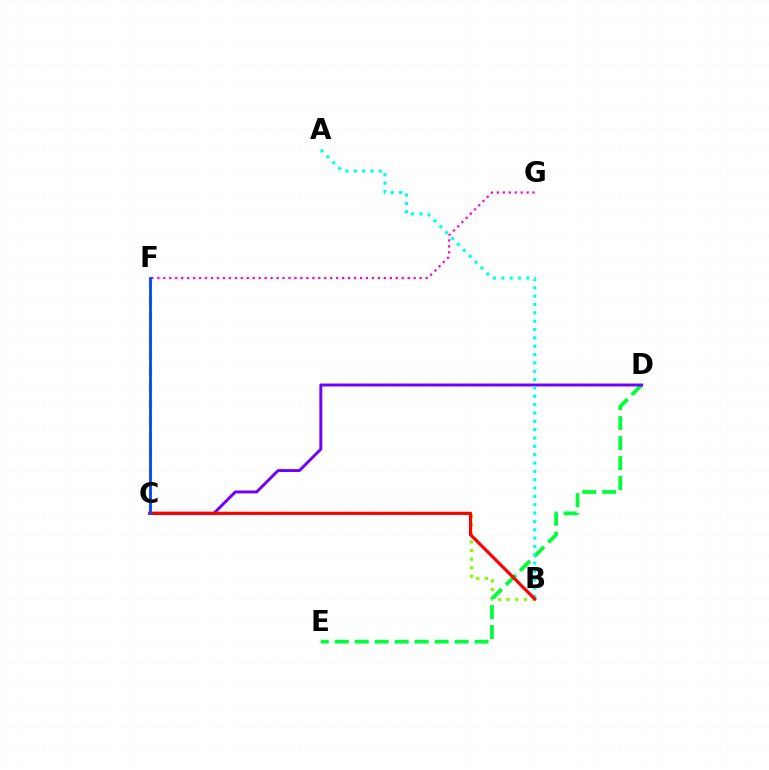{('F', 'G'): [{'color': '#ff00cf', 'line_style': 'dotted', 'thickness': 1.62}], ('B', 'C'): [{'color': '#84ff00', 'line_style': 'dotted', 'thickness': 2.33}, {'color': '#ff0000', 'line_style': 'solid', 'thickness': 2.29}], ('C', 'F'): [{'color': '#ffbd00', 'line_style': 'dashed', 'thickness': 2.33}, {'color': '#004bff', 'line_style': 'solid', 'thickness': 2.04}], ('D', 'E'): [{'color': '#00ff39', 'line_style': 'dashed', 'thickness': 2.71}], ('C', 'D'): [{'color': '#7200ff', 'line_style': 'solid', 'thickness': 2.11}], ('A', 'B'): [{'color': '#00fff6', 'line_style': 'dotted', 'thickness': 2.27}]}